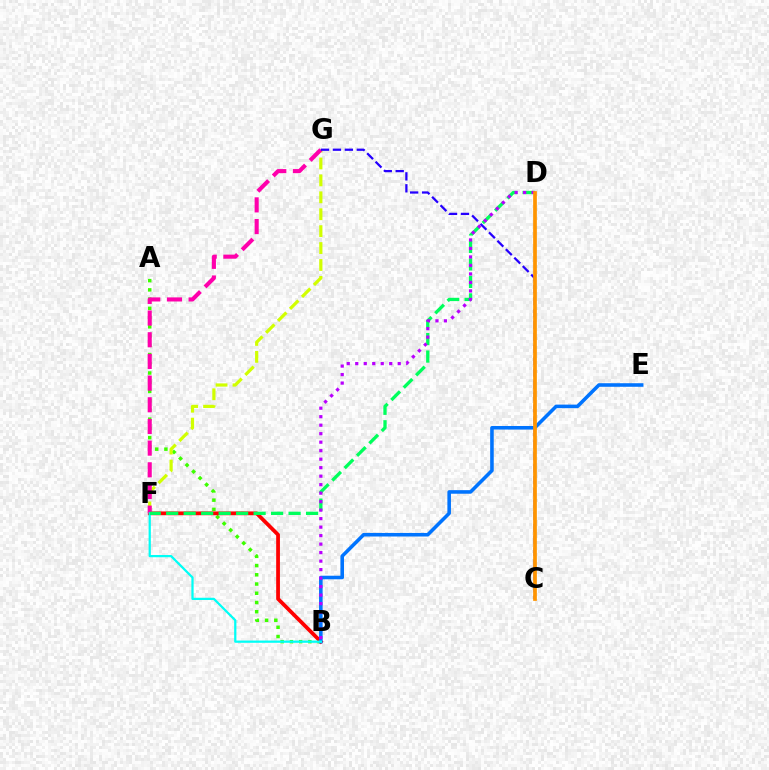{('A', 'B'): [{'color': '#3dff00', 'line_style': 'dotted', 'thickness': 2.51}], ('F', 'G'): [{'color': '#d1ff00', 'line_style': 'dashed', 'thickness': 2.3}, {'color': '#ff00ac', 'line_style': 'dashed', 'thickness': 2.94}], ('B', 'F'): [{'color': '#ff0000', 'line_style': 'solid', 'thickness': 2.71}, {'color': '#00fff6', 'line_style': 'solid', 'thickness': 1.62}], ('C', 'G'): [{'color': '#2500ff', 'line_style': 'dashed', 'thickness': 1.62}], ('B', 'E'): [{'color': '#0074ff', 'line_style': 'solid', 'thickness': 2.57}], ('D', 'F'): [{'color': '#00ff5c', 'line_style': 'dashed', 'thickness': 2.38}], ('B', 'D'): [{'color': '#b900ff', 'line_style': 'dotted', 'thickness': 2.31}], ('C', 'D'): [{'color': '#ff9400', 'line_style': 'solid', 'thickness': 2.67}]}